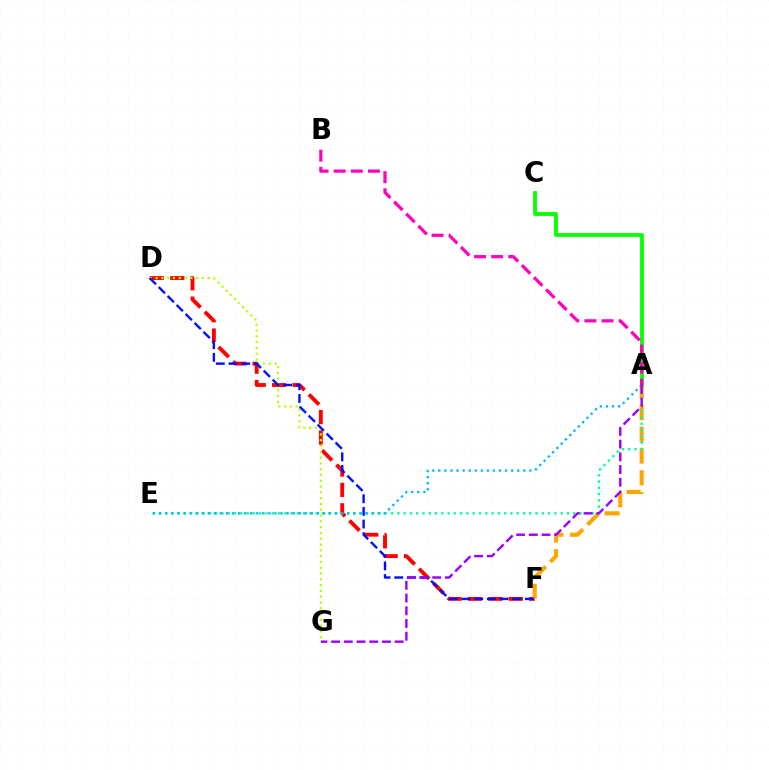{('D', 'F'): [{'color': '#ff0000', 'line_style': 'dashed', 'thickness': 2.77}, {'color': '#0010ff', 'line_style': 'dashed', 'thickness': 1.72}], ('A', 'C'): [{'color': '#08ff00', 'line_style': 'solid', 'thickness': 2.74}], ('D', 'G'): [{'color': '#b3ff00', 'line_style': 'dotted', 'thickness': 1.57}], ('A', 'F'): [{'color': '#ffa500', 'line_style': 'dashed', 'thickness': 2.95}], ('A', 'E'): [{'color': '#00ff9d', 'line_style': 'dotted', 'thickness': 1.71}, {'color': '#00b5ff', 'line_style': 'dotted', 'thickness': 1.65}], ('A', 'G'): [{'color': '#9b00ff', 'line_style': 'dashed', 'thickness': 1.73}], ('A', 'B'): [{'color': '#ff00bd', 'line_style': 'dashed', 'thickness': 2.33}]}